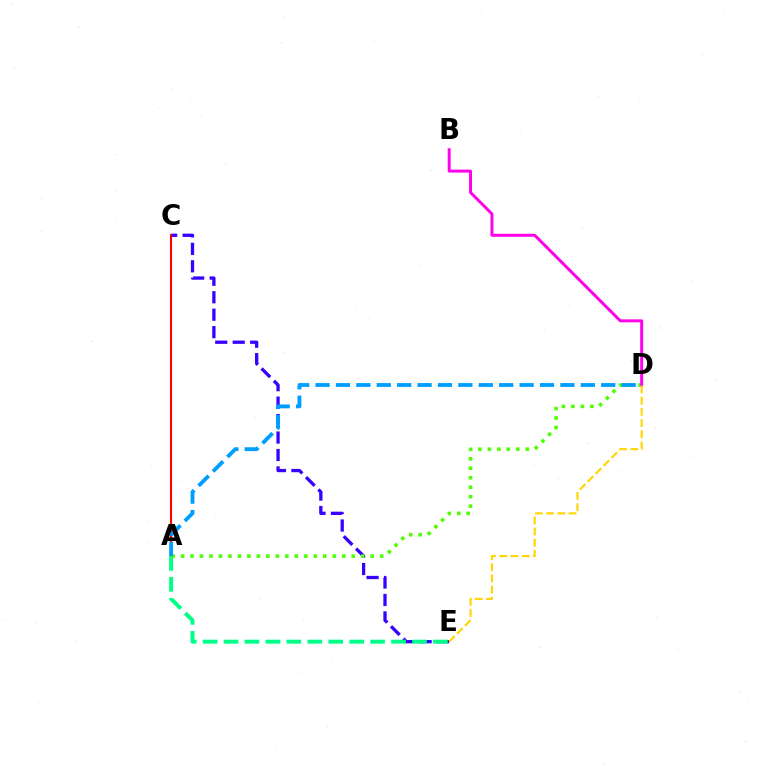{('C', 'E'): [{'color': '#3700ff', 'line_style': 'dashed', 'thickness': 2.37}], ('A', 'C'): [{'color': '#ff0000', 'line_style': 'solid', 'thickness': 1.52}], ('A', 'E'): [{'color': '#00ff86', 'line_style': 'dashed', 'thickness': 2.84}], ('A', 'D'): [{'color': '#4fff00', 'line_style': 'dotted', 'thickness': 2.58}, {'color': '#009eff', 'line_style': 'dashed', 'thickness': 2.77}], ('B', 'D'): [{'color': '#ff00ed', 'line_style': 'solid', 'thickness': 2.13}], ('D', 'E'): [{'color': '#ffd500', 'line_style': 'dashed', 'thickness': 1.52}]}